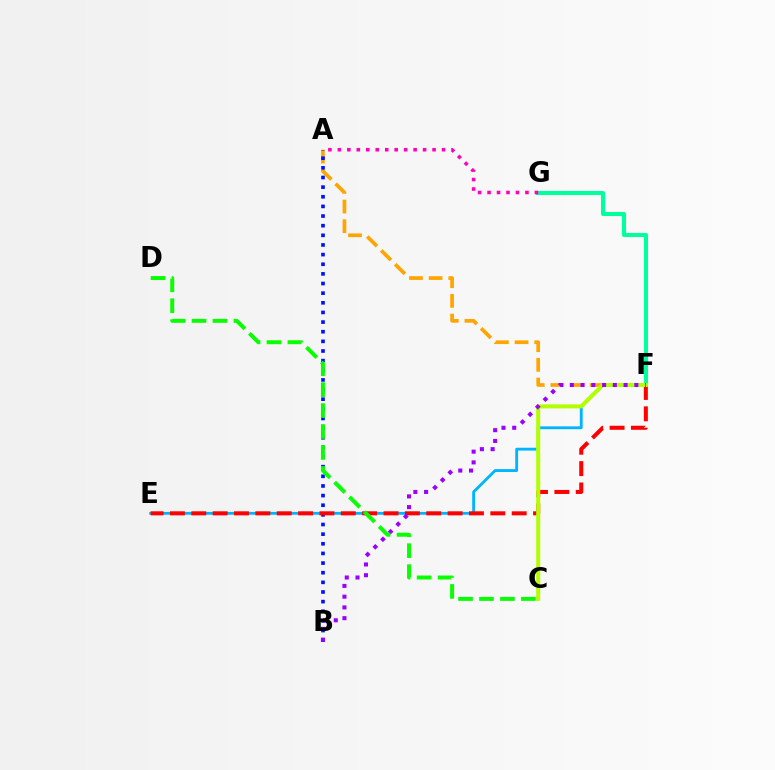{('A', 'F'): [{'color': '#ffa500', 'line_style': 'dashed', 'thickness': 2.67}], ('E', 'F'): [{'color': '#00b5ff', 'line_style': 'solid', 'thickness': 2.05}, {'color': '#ff0000', 'line_style': 'dashed', 'thickness': 2.9}], ('A', 'B'): [{'color': '#0010ff', 'line_style': 'dotted', 'thickness': 2.62}], ('F', 'G'): [{'color': '#00ff9d', 'line_style': 'solid', 'thickness': 2.92}], ('C', 'F'): [{'color': '#b3ff00', 'line_style': 'solid', 'thickness': 2.9}], ('B', 'F'): [{'color': '#9b00ff', 'line_style': 'dotted', 'thickness': 2.92}], ('A', 'G'): [{'color': '#ff00bd', 'line_style': 'dotted', 'thickness': 2.57}], ('C', 'D'): [{'color': '#08ff00', 'line_style': 'dashed', 'thickness': 2.85}]}